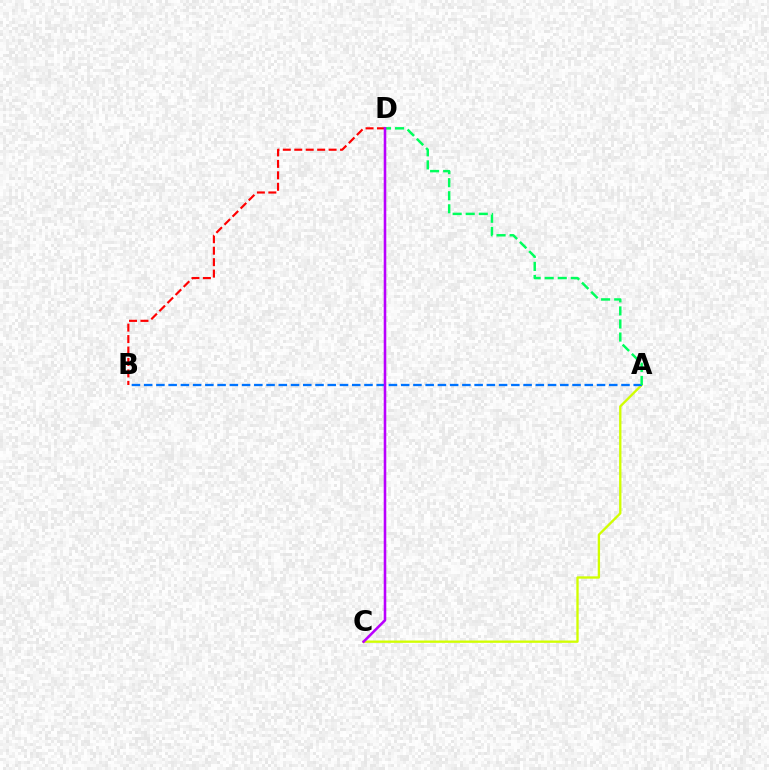{('A', 'C'): [{'color': '#d1ff00', 'line_style': 'solid', 'thickness': 1.68}], ('B', 'D'): [{'color': '#ff0000', 'line_style': 'dashed', 'thickness': 1.56}], ('A', 'B'): [{'color': '#0074ff', 'line_style': 'dashed', 'thickness': 1.66}], ('A', 'D'): [{'color': '#00ff5c', 'line_style': 'dashed', 'thickness': 1.77}], ('C', 'D'): [{'color': '#b900ff', 'line_style': 'solid', 'thickness': 1.85}]}